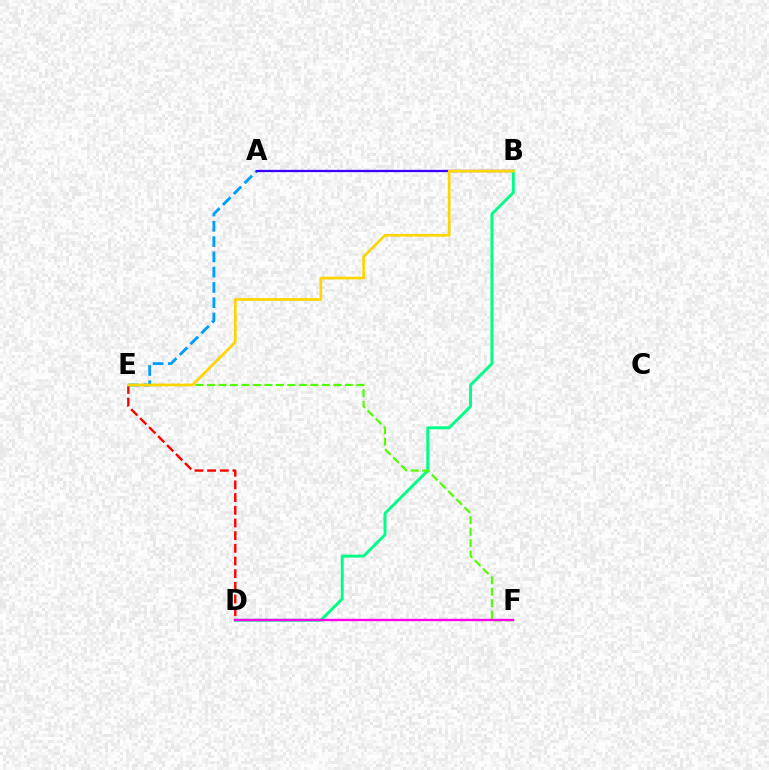{('D', 'E'): [{'color': '#ff0000', 'line_style': 'dashed', 'thickness': 1.72}], ('A', 'E'): [{'color': '#009eff', 'line_style': 'dashed', 'thickness': 2.08}], ('A', 'B'): [{'color': '#3700ff', 'line_style': 'solid', 'thickness': 1.64}], ('B', 'D'): [{'color': '#00ff86', 'line_style': 'solid', 'thickness': 2.13}], ('E', 'F'): [{'color': '#4fff00', 'line_style': 'dashed', 'thickness': 1.56}], ('B', 'E'): [{'color': '#ffd500', 'line_style': 'solid', 'thickness': 1.94}], ('D', 'F'): [{'color': '#ff00ed', 'line_style': 'solid', 'thickness': 1.71}]}